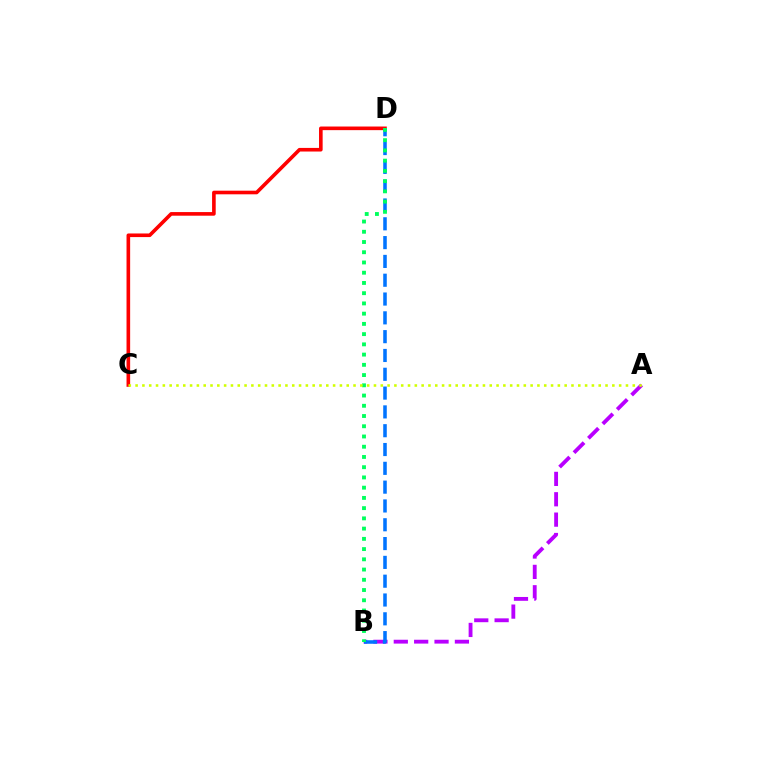{('A', 'B'): [{'color': '#b900ff', 'line_style': 'dashed', 'thickness': 2.77}], ('C', 'D'): [{'color': '#ff0000', 'line_style': 'solid', 'thickness': 2.61}], ('B', 'D'): [{'color': '#0074ff', 'line_style': 'dashed', 'thickness': 2.56}, {'color': '#00ff5c', 'line_style': 'dotted', 'thickness': 2.78}], ('A', 'C'): [{'color': '#d1ff00', 'line_style': 'dotted', 'thickness': 1.85}]}